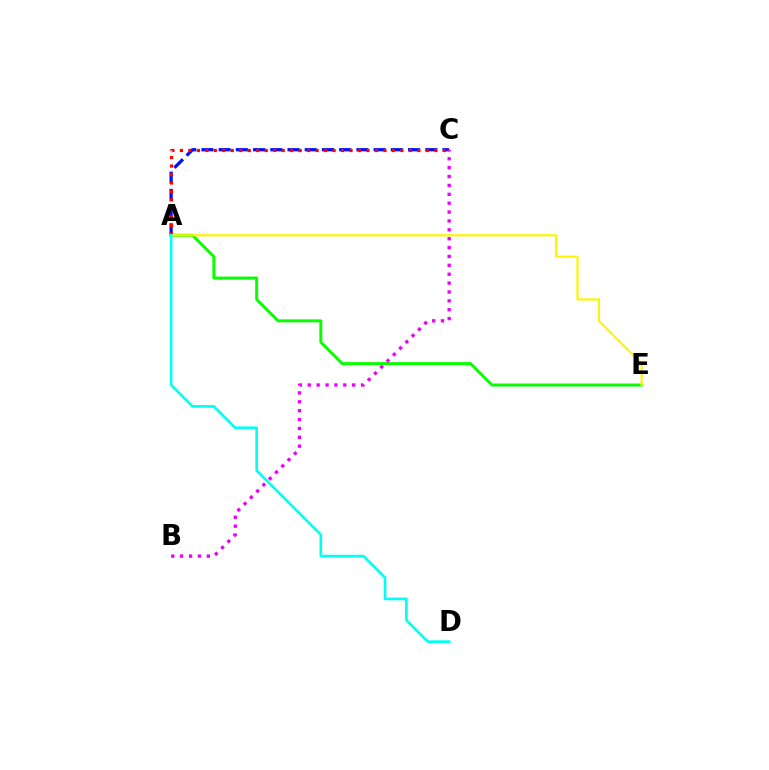{('A', 'C'): [{'color': '#0010ff', 'line_style': 'dashed', 'thickness': 2.34}, {'color': '#ff0000', 'line_style': 'dotted', 'thickness': 2.3}], ('A', 'E'): [{'color': '#08ff00', 'line_style': 'solid', 'thickness': 2.15}, {'color': '#fcf500', 'line_style': 'solid', 'thickness': 1.58}], ('B', 'C'): [{'color': '#ee00ff', 'line_style': 'dotted', 'thickness': 2.41}], ('A', 'D'): [{'color': '#00fff6', 'line_style': 'solid', 'thickness': 1.93}]}